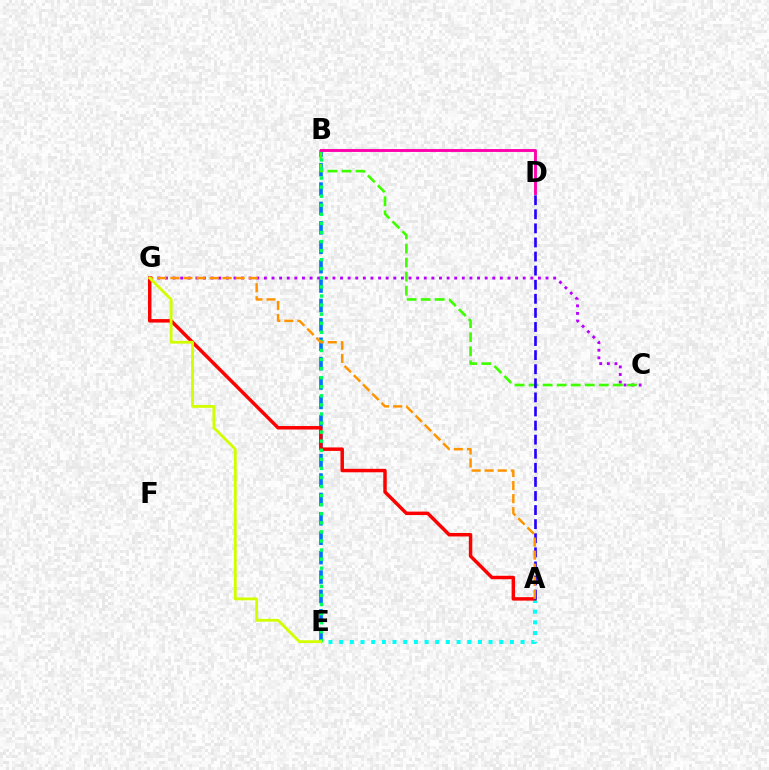{('A', 'E'): [{'color': '#00fff6', 'line_style': 'dotted', 'thickness': 2.9}], ('B', 'E'): [{'color': '#0074ff', 'line_style': 'dashed', 'thickness': 2.64}, {'color': '#00ff5c', 'line_style': 'dotted', 'thickness': 2.47}], ('C', 'G'): [{'color': '#b900ff', 'line_style': 'dotted', 'thickness': 2.07}], ('A', 'G'): [{'color': '#ff0000', 'line_style': 'solid', 'thickness': 2.5}, {'color': '#ff9400', 'line_style': 'dashed', 'thickness': 1.77}], ('B', 'C'): [{'color': '#3dff00', 'line_style': 'dashed', 'thickness': 1.91}], ('A', 'D'): [{'color': '#2500ff', 'line_style': 'dashed', 'thickness': 1.91}], ('E', 'G'): [{'color': '#d1ff00', 'line_style': 'solid', 'thickness': 2.04}], ('B', 'D'): [{'color': '#ff00ac', 'line_style': 'solid', 'thickness': 2.08}]}